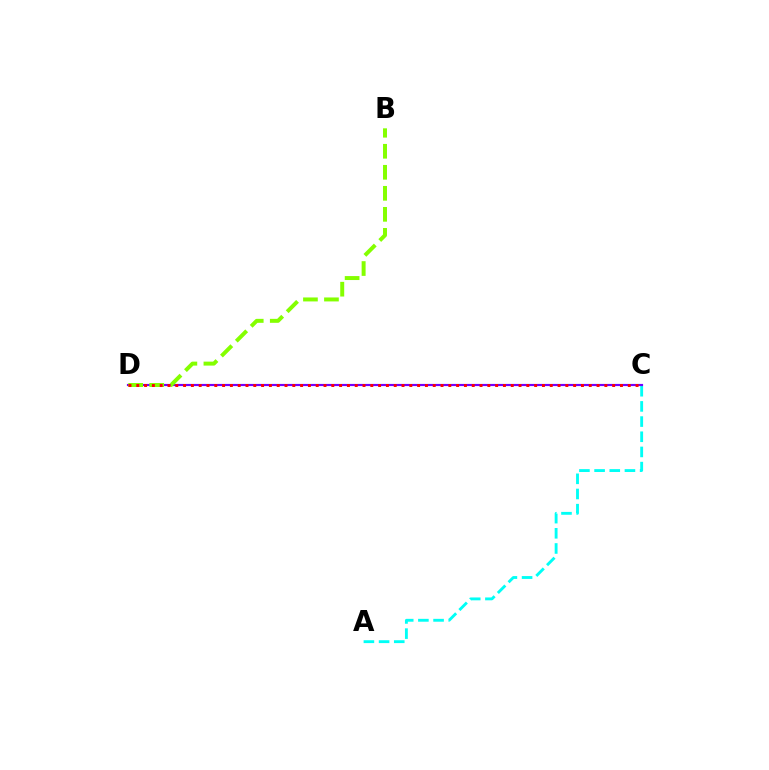{('A', 'C'): [{'color': '#00fff6', 'line_style': 'dashed', 'thickness': 2.06}], ('C', 'D'): [{'color': '#7200ff', 'line_style': 'solid', 'thickness': 1.57}, {'color': '#ff0000', 'line_style': 'dotted', 'thickness': 2.12}], ('B', 'D'): [{'color': '#84ff00', 'line_style': 'dashed', 'thickness': 2.86}]}